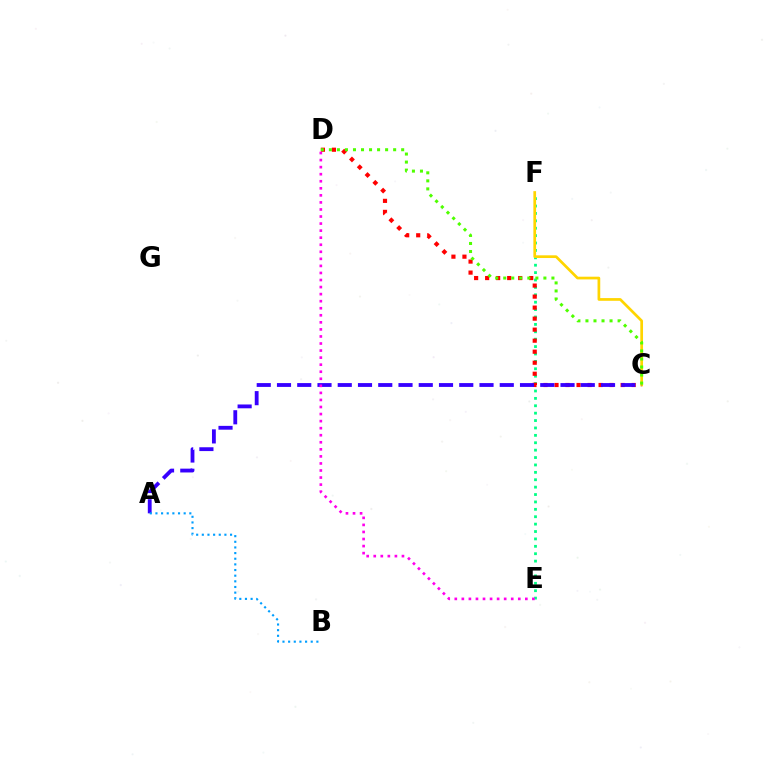{('E', 'F'): [{'color': '#00ff86', 'line_style': 'dotted', 'thickness': 2.01}], ('C', 'F'): [{'color': '#ffd500', 'line_style': 'solid', 'thickness': 1.95}], ('C', 'D'): [{'color': '#ff0000', 'line_style': 'dotted', 'thickness': 2.99}, {'color': '#4fff00', 'line_style': 'dotted', 'thickness': 2.18}], ('A', 'C'): [{'color': '#3700ff', 'line_style': 'dashed', 'thickness': 2.75}], ('A', 'B'): [{'color': '#009eff', 'line_style': 'dotted', 'thickness': 1.53}], ('D', 'E'): [{'color': '#ff00ed', 'line_style': 'dotted', 'thickness': 1.92}]}